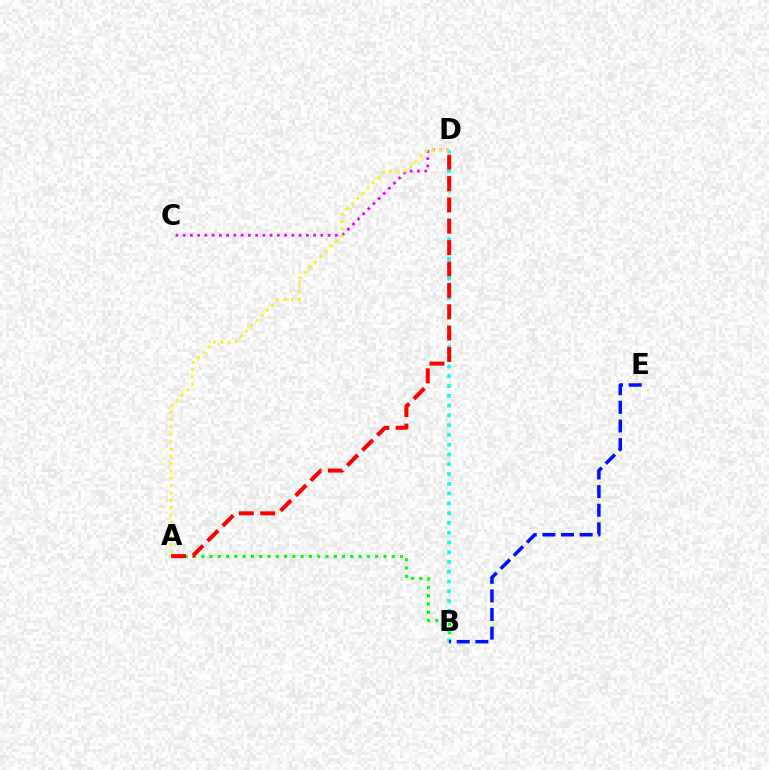{('A', 'B'): [{'color': '#08ff00', 'line_style': 'dotted', 'thickness': 2.25}], ('C', 'D'): [{'color': '#ee00ff', 'line_style': 'dotted', 'thickness': 1.97}], ('B', 'D'): [{'color': '#00fff6', 'line_style': 'dotted', 'thickness': 2.66}], ('A', 'D'): [{'color': '#ff0000', 'line_style': 'dashed', 'thickness': 2.9}, {'color': '#fcf500', 'line_style': 'dotted', 'thickness': 2.0}], ('B', 'E'): [{'color': '#0010ff', 'line_style': 'dashed', 'thickness': 2.53}]}